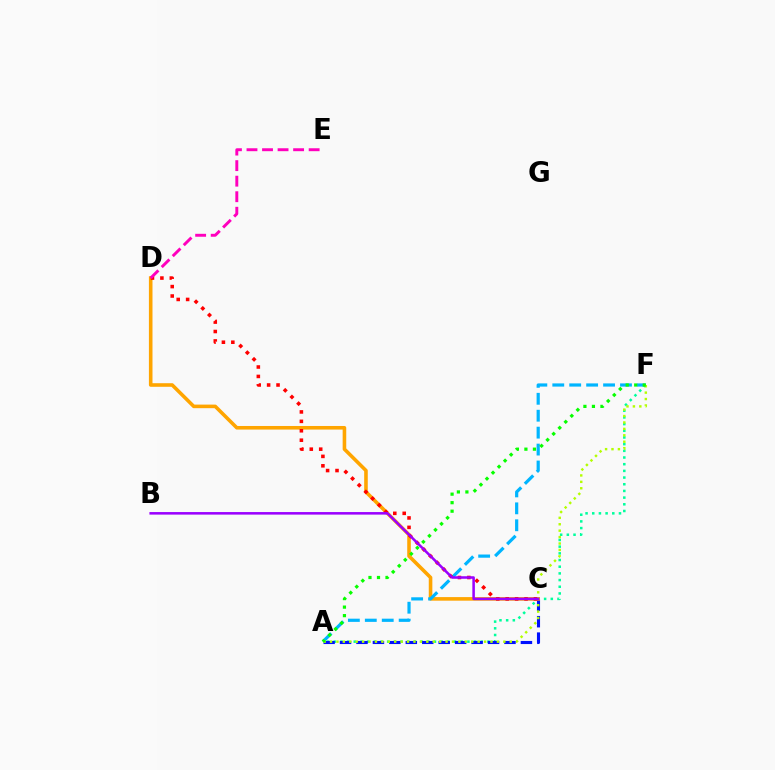{('A', 'F'): [{'color': '#00ff9d', 'line_style': 'dotted', 'thickness': 1.82}, {'color': '#00b5ff', 'line_style': 'dashed', 'thickness': 2.3}, {'color': '#b3ff00', 'line_style': 'dotted', 'thickness': 1.74}, {'color': '#08ff00', 'line_style': 'dotted', 'thickness': 2.31}], ('A', 'C'): [{'color': '#0010ff', 'line_style': 'dashed', 'thickness': 2.23}], ('C', 'D'): [{'color': '#ffa500', 'line_style': 'solid', 'thickness': 2.58}, {'color': '#ff0000', 'line_style': 'dotted', 'thickness': 2.56}], ('B', 'C'): [{'color': '#9b00ff', 'line_style': 'solid', 'thickness': 1.83}], ('D', 'E'): [{'color': '#ff00bd', 'line_style': 'dashed', 'thickness': 2.11}]}